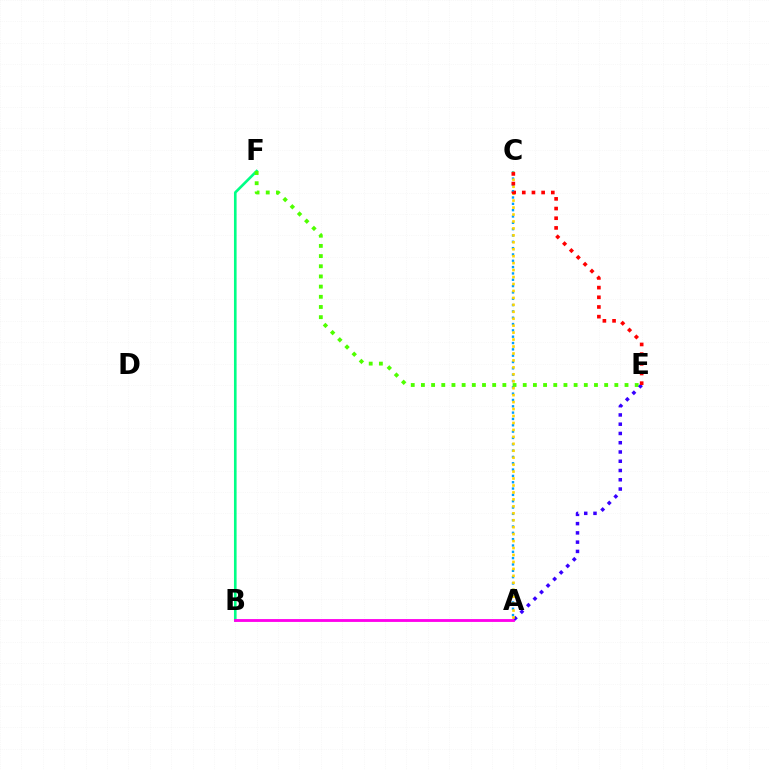{('A', 'C'): [{'color': '#009eff', 'line_style': 'dotted', 'thickness': 1.72}, {'color': '#ffd500', 'line_style': 'dotted', 'thickness': 1.89}], ('B', 'F'): [{'color': '#00ff86', 'line_style': 'solid', 'thickness': 1.9}], ('E', 'F'): [{'color': '#4fff00', 'line_style': 'dotted', 'thickness': 2.77}], ('A', 'B'): [{'color': '#ff00ed', 'line_style': 'solid', 'thickness': 2.05}], ('A', 'E'): [{'color': '#3700ff', 'line_style': 'dotted', 'thickness': 2.52}], ('C', 'E'): [{'color': '#ff0000', 'line_style': 'dotted', 'thickness': 2.63}]}